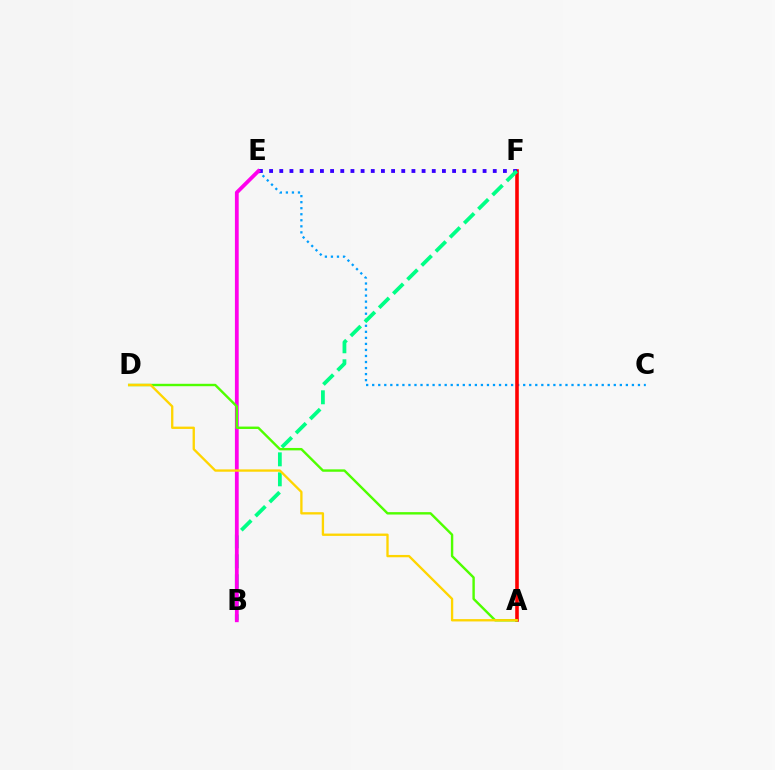{('C', 'E'): [{'color': '#009eff', 'line_style': 'dotted', 'thickness': 1.64}], ('A', 'F'): [{'color': '#ff0000', 'line_style': 'solid', 'thickness': 2.59}], ('E', 'F'): [{'color': '#3700ff', 'line_style': 'dotted', 'thickness': 2.76}], ('B', 'F'): [{'color': '#00ff86', 'line_style': 'dashed', 'thickness': 2.72}], ('B', 'E'): [{'color': '#ff00ed', 'line_style': 'solid', 'thickness': 2.73}], ('A', 'D'): [{'color': '#4fff00', 'line_style': 'solid', 'thickness': 1.73}, {'color': '#ffd500', 'line_style': 'solid', 'thickness': 1.68}]}